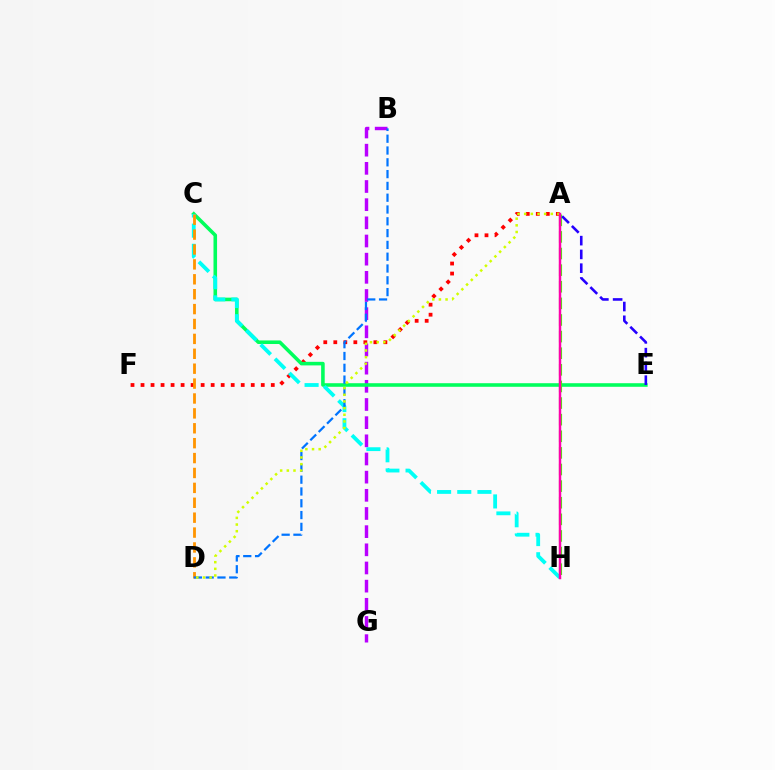{('A', 'F'): [{'color': '#ff0000', 'line_style': 'dotted', 'thickness': 2.72}], ('B', 'G'): [{'color': '#b900ff', 'line_style': 'dashed', 'thickness': 2.47}], ('C', 'E'): [{'color': '#00ff5c', 'line_style': 'solid', 'thickness': 2.58}], ('C', 'H'): [{'color': '#00fff6', 'line_style': 'dashed', 'thickness': 2.74}], ('C', 'D'): [{'color': '#ff9400', 'line_style': 'dashed', 'thickness': 2.02}], ('A', 'H'): [{'color': '#3dff00', 'line_style': 'dashed', 'thickness': 2.26}, {'color': '#ff00ac', 'line_style': 'solid', 'thickness': 1.78}], ('A', 'E'): [{'color': '#2500ff', 'line_style': 'dashed', 'thickness': 1.87}], ('B', 'D'): [{'color': '#0074ff', 'line_style': 'dashed', 'thickness': 1.6}], ('A', 'D'): [{'color': '#d1ff00', 'line_style': 'dotted', 'thickness': 1.81}]}